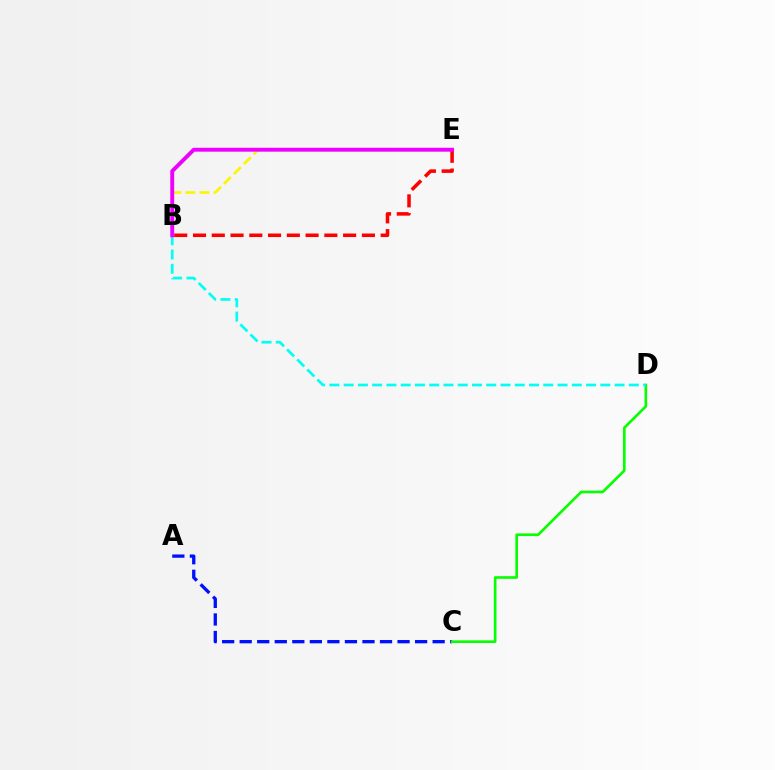{('B', 'E'): [{'color': '#ff0000', 'line_style': 'dashed', 'thickness': 2.55}, {'color': '#fcf500', 'line_style': 'dashed', 'thickness': 1.9}, {'color': '#ee00ff', 'line_style': 'solid', 'thickness': 2.81}], ('A', 'C'): [{'color': '#0010ff', 'line_style': 'dashed', 'thickness': 2.38}], ('C', 'D'): [{'color': '#08ff00', 'line_style': 'solid', 'thickness': 1.92}], ('B', 'D'): [{'color': '#00fff6', 'line_style': 'dashed', 'thickness': 1.94}]}